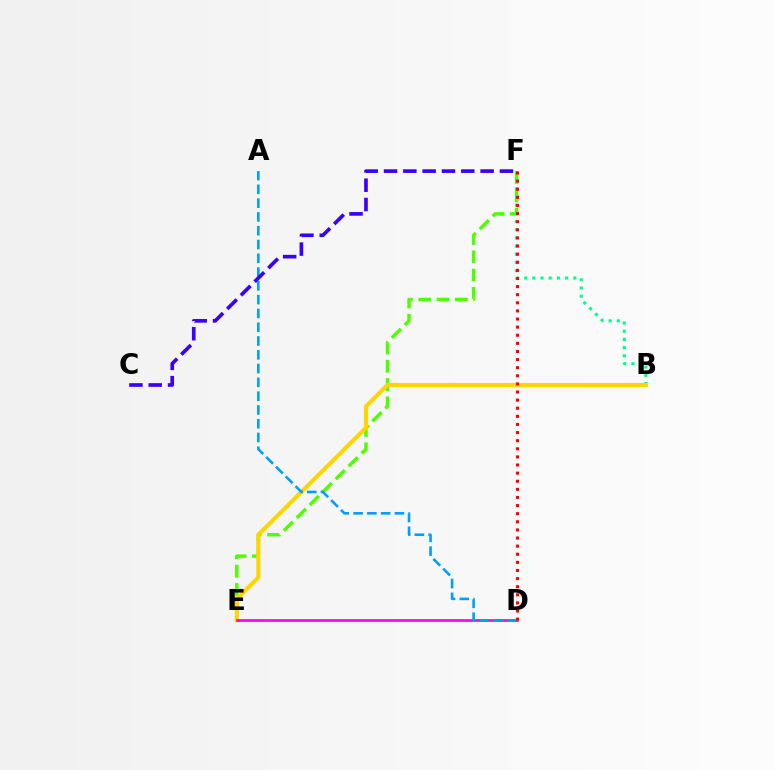{('E', 'F'): [{'color': '#4fff00', 'line_style': 'dashed', 'thickness': 2.49}], ('B', 'F'): [{'color': '#00ff86', 'line_style': 'dotted', 'thickness': 2.23}], ('B', 'E'): [{'color': '#ffd500', 'line_style': 'solid', 'thickness': 2.95}], ('D', 'E'): [{'color': '#ff00ed', 'line_style': 'solid', 'thickness': 1.93}], ('A', 'D'): [{'color': '#009eff', 'line_style': 'dashed', 'thickness': 1.87}], ('D', 'F'): [{'color': '#ff0000', 'line_style': 'dotted', 'thickness': 2.2}], ('C', 'F'): [{'color': '#3700ff', 'line_style': 'dashed', 'thickness': 2.62}]}